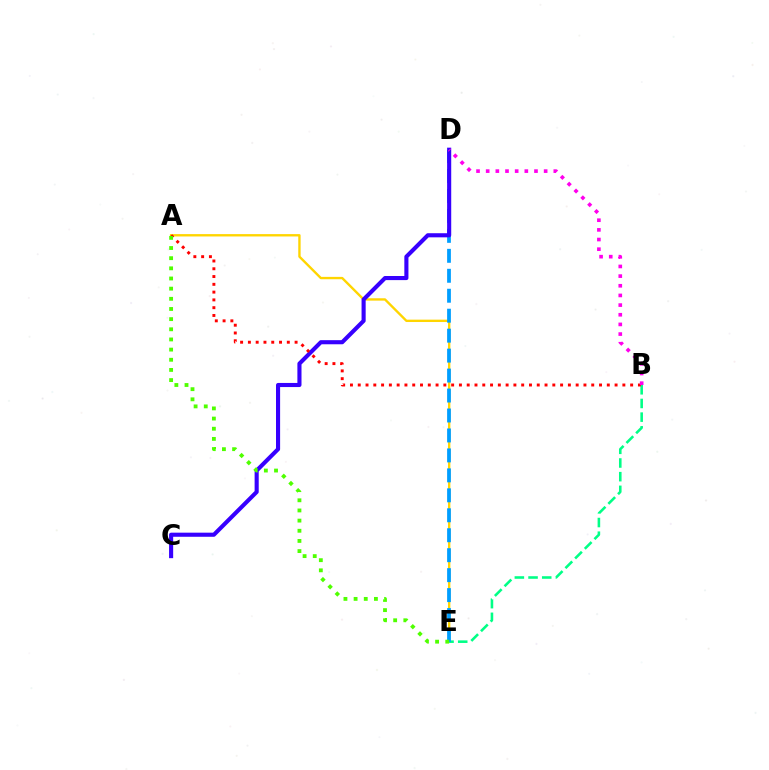{('A', 'E'): [{'color': '#ffd500', 'line_style': 'solid', 'thickness': 1.7}, {'color': '#4fff00', 'line_style': 'dotted', 'thickness': 2.76}], ('B', 'E'): [{'color': '#00ff86', 'line_style': 'dashed', 'thickness': 1.86}], ('D', 'E'): [{'color': '#009eff', 'line_style': 'dashed', 'thickness': 2.71}], ('C', 'D'): [{'color': '#3700ff', 'line_style': 'solid', 'thickness': 2.96}], ('A', 'B'): [{'color': '#ff0000', 'line_style': 'dotted', 'thickness': 2.11}], ('B', 'D'): [{'color': '#ff00ed', 'line_style': 'dotted', 'thickness': 2.62}]}